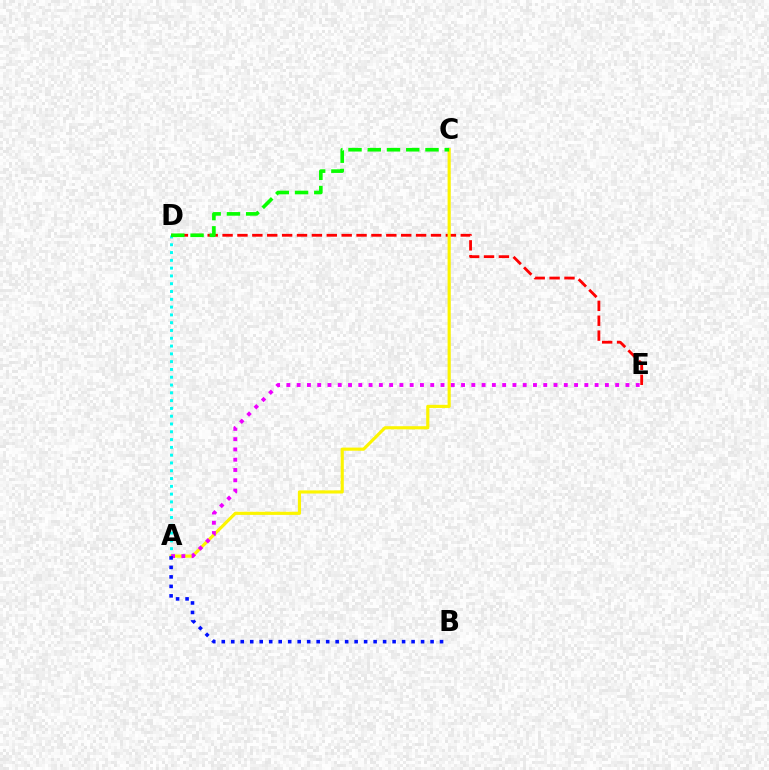{('A', 'D'): [{'color': '#00fff6', 'line_style': 'dotted', 'thickness': 2.12}], ('D', 'E'): [{'color': '#ff0000', 'line_style': 'dashed', 'thickness': 2.02}], ('A', 'C'): [{'color': '#fcf500', 'line_style': 'solid', 'thickness': 2.27}], ('A', 'E'): [{'color': '#ee00ff', 'line_style': 'dotted', 'thickness': 2.79}], ('A', 'B'): [{'color': '#0010ff', 'line_style': 'dotted', 'thickness': 2.58}], ('C', 'D'): [{'color': '#08ff00', 'line_style': 'dashed', 'thickness': 2.61}]}